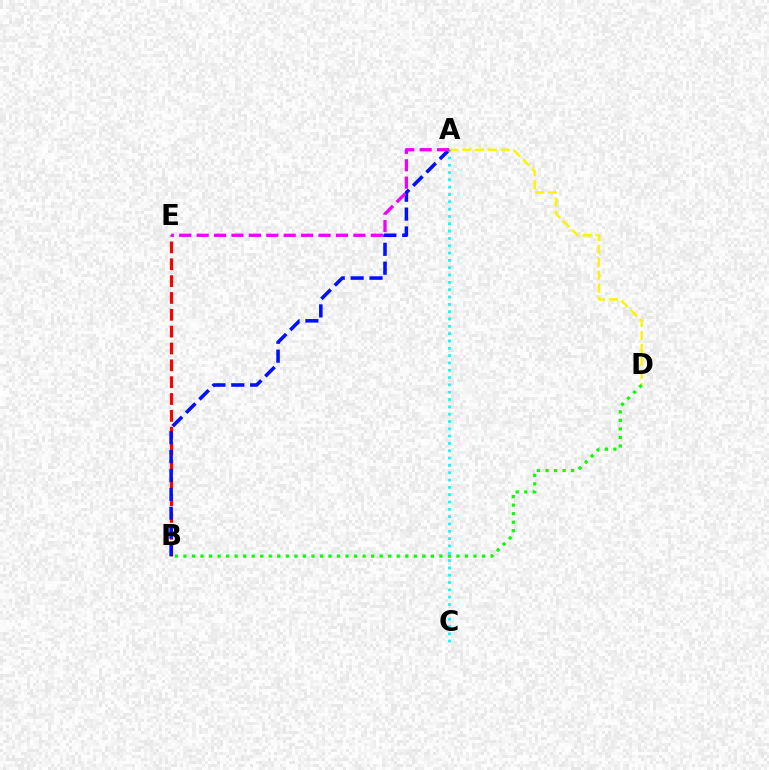{('A', 'D'): [{'color': '#fcf500', 'line_style': 'dashed', 'thickness': 1.76}], ('B', 'E'): [{'color': '#ff0000', 'line_style': 'dashed', 'thickness': 2.29}], ('B', 'D'): [{'color': '#08ff00', 'line_style': 'dotted', 'thickness': 2.32}], ('A', 'B'): [{'color': '#0010ff', 'line_style': 'dashed', 'thickness': 2.56}], ('A', 'C'): [{'color': '#00fff6', 'line_style': 'dotted', 'thickness': 1.99}], ('A', 'E'): [{'color': '#ee00ff', 'line_style': 'dashed', 'thickness': 2.37}]}